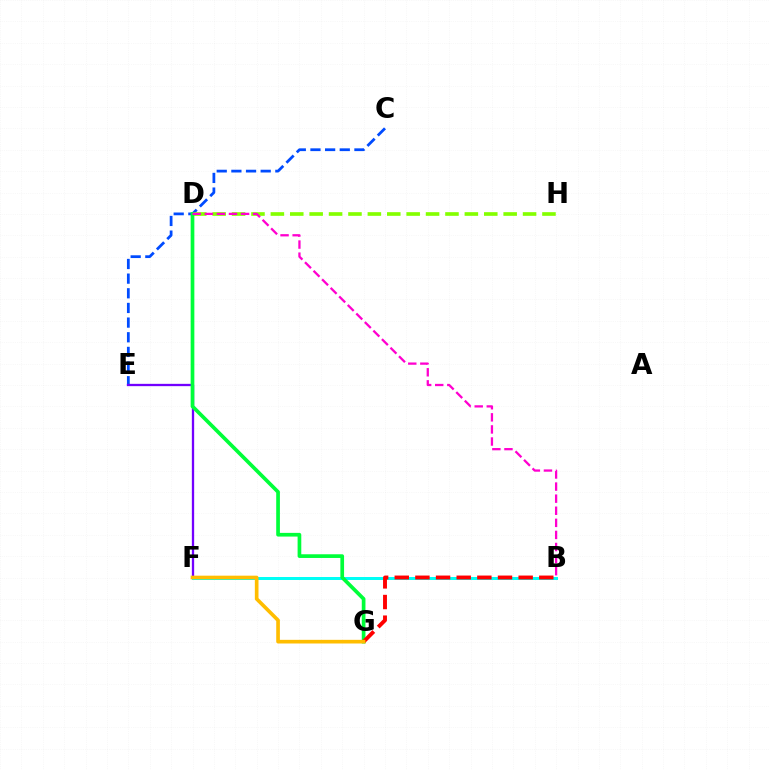{('C', 'E'): [{'color': '#004bff', 'line_style': 'dashed', 'thickness': 1.99}], ('E', 'F'): [{'color': '#7200ff', 'line_style': 'solid', 'thickness': 1.66}], ('D', 'H'): [{'color': '#84ff00', 'line_style': 'dashed', 'thickness': 2.64}], ('B', 'F'): [{'color': '#00fff6', 'line_style': 'solid', 'thickness': 2.16}], ('D', 'G'): [{'color': '#00ff39', 'line_style': 'solid', 'thickness': 2.66}], ('B', 'G'): [{'color': '#ff0000', 'line_style': 'dashed', 'thickness': 2.8}], ('B', 'D'): [{'color': '#ff00cf', 'line_style': 'dashed', 'thickness': 1.64}], ('F', 'G'): [{'color': '#ffbd00', 'line_style': 'solid', 'thickness': 2.63}]}